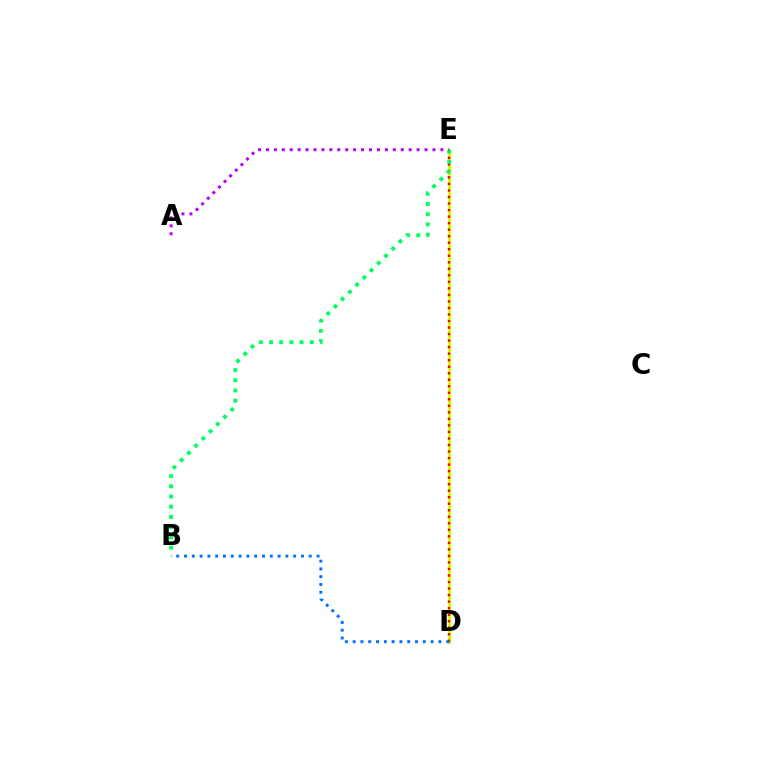{('D', 'E'): [{'color': '#d1ff00', 'line_style': 'solid', 'thickness': 2.2}, {'color': '#ff0000', 'line_style': 'dotted', 'thickness': 1.77}], ('B', 'D'): [{'color': '#0074ff', 'line_style': 'dotted', 'thickness': 2.12}], ('B', 'E'): [{'color': '#00ff5c', 'line_style': 'dotted', 'thickness': 2.77}], ('A', 'E'): [{'color': '#b900ff', 'line_style': 'dotted', 'thickness': 2.15}]}